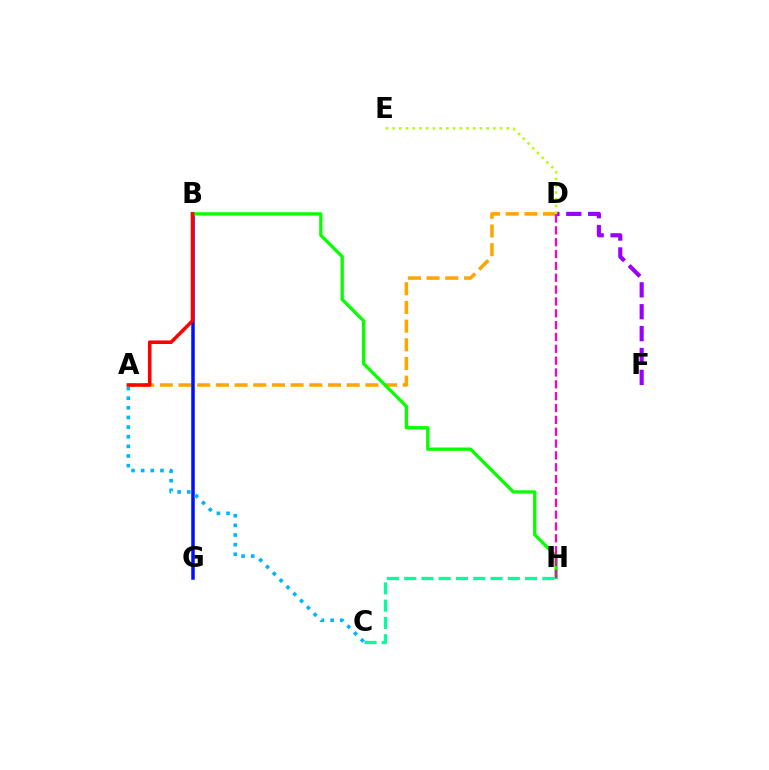{('D', 'F'): [{'color': '#9b00ff', 'line_style': 'dashed', 'thickness': 2.97}], ('A', 'D'): [{'color': '#ffa500', 'line_style': 'dashed', 'thickness': 2.54}], ('B', 'G'): [{'color': '#0010ff', 'line_style': 'solid', 'thickness': 2.52}], ('D', 'E'): [{'color': '#b3ff00', 'line_style': 'dotted', 'thickness': 1.83}], ('A', 'C'): [{'color': '#00b5ff', 'line_style': 'dotted', 'thickness': 2.62}], ('B', 'H'): [{'color': '#08ff00', 'line_style': 'solid', 'thickness': 2.37}], ('C', 'H'): [{'color': '#00ff9d', 'line_style': 'dashed', 'thickness': 2.35}], ('D', 'H'): [{'color': '#ff00bd', 'line_style': 'dashed', 'thickness': 1.61}], ('A', 'B'): [{'color': '#ff0000', 'line_style': 'solid', 'thickness': 2.55}]}